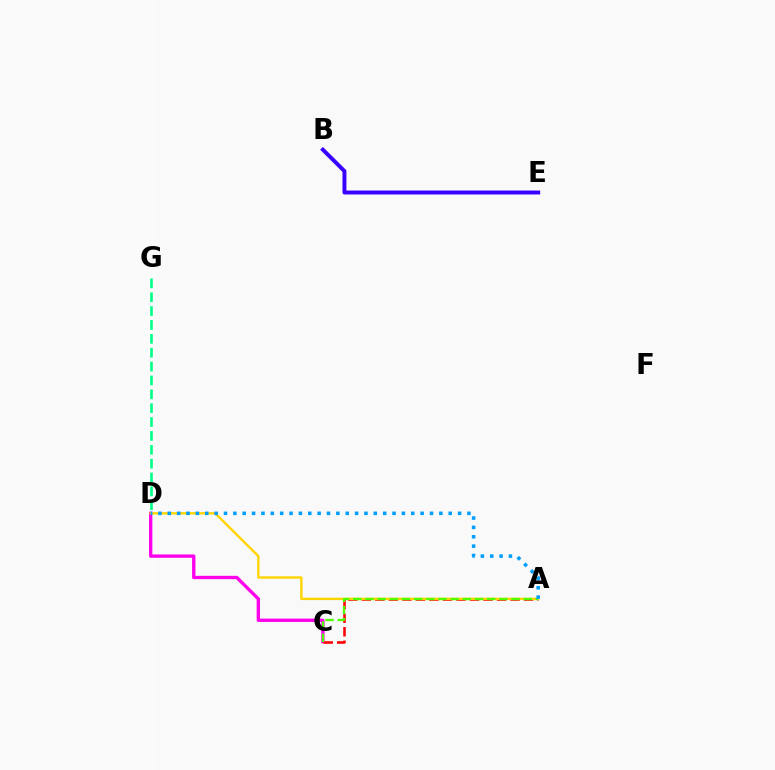{('D', 'G'): [{'color': '#00ff86', 'line_style': 'dashed', 'thickness': 1.88}], ('C', 'D'): [{'color': '#ff00ed', 'line_style': 'solid', 'thickness': 2.4}], ('A', 'C'): [{'color': '#ff0000', 'line_style': 'dashed', 'thickness': 1.84}, {'color': '#4fff00', 'line_style': 'dashed', 'thickness': 1.65}], ('A', 'D'): [{'color': '#ffd500', 'line_style': 'solid', 'thickness': 1.72}, {'color': '#009eff', 'line_style': 'dotted', 'thickness': 2.54}], ('B', 'E'): [{'color': '#3700ff', 'line_style': 'solid', 'thickness': 2.83}]}